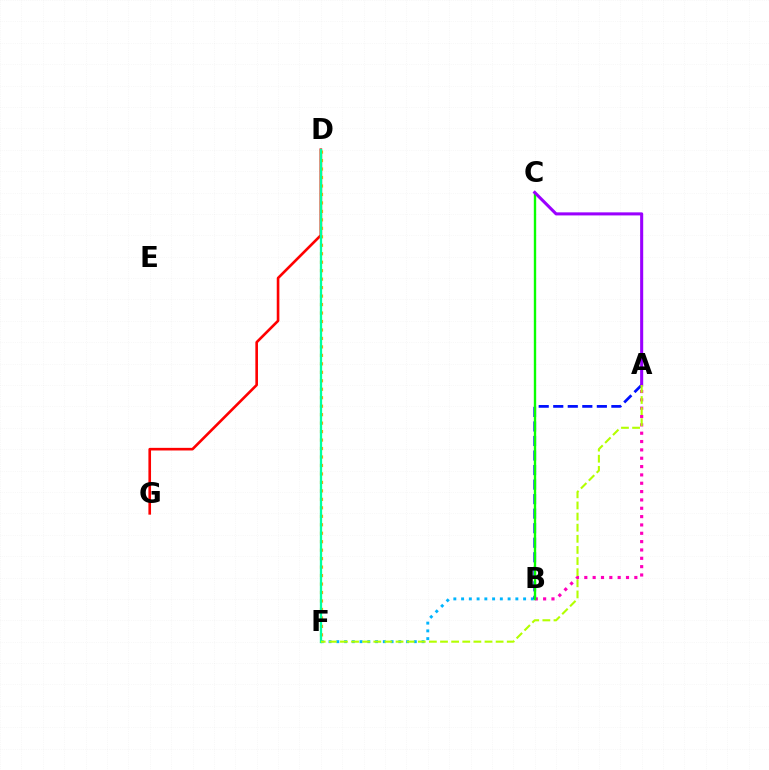{('B', 'F'): [{'color': '#00b5ff', 'line_style': 'dotted', 'thickness': 2.11}], ('A', 'B'): [{'color': '#ff00bd', 'line_style': 'dotted', 'thickness': 2.27}, {'color': '#0010ff', 'line_style': 'dashed', 'thickness': 1.97}], ('D', 'G'): [{'color': '#ff0000', 'line_style': 'solid', 'thickness': 1.89}], ('D', 'F'): [{'color': '#ffa500', 'line_style': 'dotted', 'thickness': 2.3}, {'color': '#00ff9d', 'line_style': 'solid', 'thickness': 1.66}], ('B', 'C'): [{'color': '#08ff00', 'line_style': 'solid', 'thickness': 1.71}], ('A', 'C'): [{'color': '#9b00ff', 'line_style': 'solid', 'thickness': 2.2}], ('A', 'F'): [{'color': '#b3ff00', 'line_style': 'dashed', 'thickness': 1.51}]}